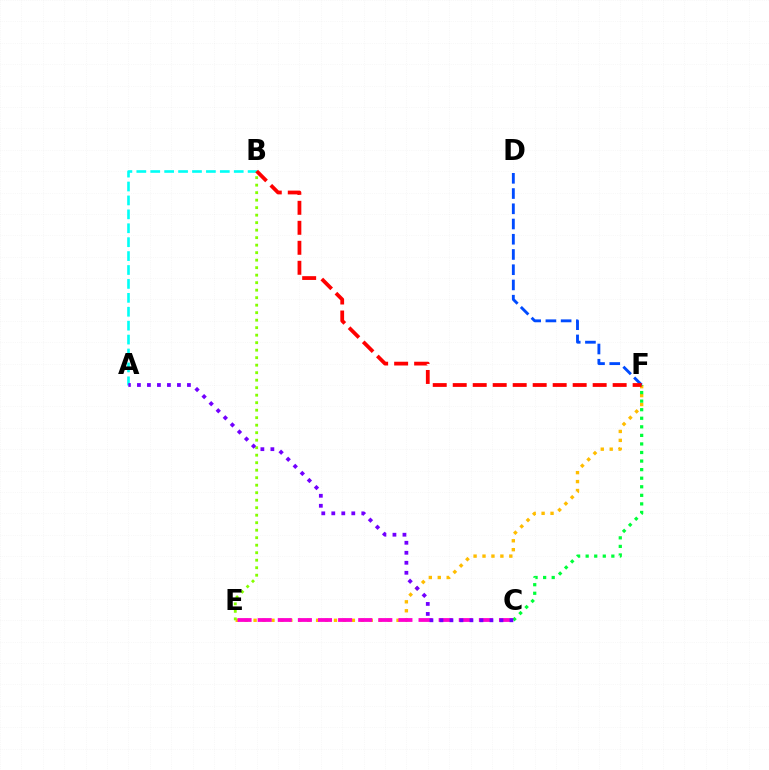{('E', 'F'): [{'color': '#ffbd00', 'line_style': 'dotted', 'thickness': 2.43}], ('C', 'F'): [{'color': '#00ff39', 'line_style': 'dotted', 'thickness': 2.33}], ('A', 'B'): [{'color': '#00fff6', 'line_style': 'dashed', 'thickness': 1.89}], ('B', 'E'): [{'color': '#84ff00', 'line_style': 'dotted', 'thickness': 2.04}], ('C', 'E'): [{'color': '#ff00cf', 'line_style': 'dashed', 'thickness': 2.73}], ('D', 'F'): [{'color': '#004bff', 'line_style': 'dashed', 'thickness': 2.07}], ('B', 'F'): [{'color': '#ff0000', 'line_style': 'dashed', 'thickness': 2.72}], ('A', 'C'): [{'color': '#7200ff', 'line_style': 'dotted', 'thickness': 2.72}]}